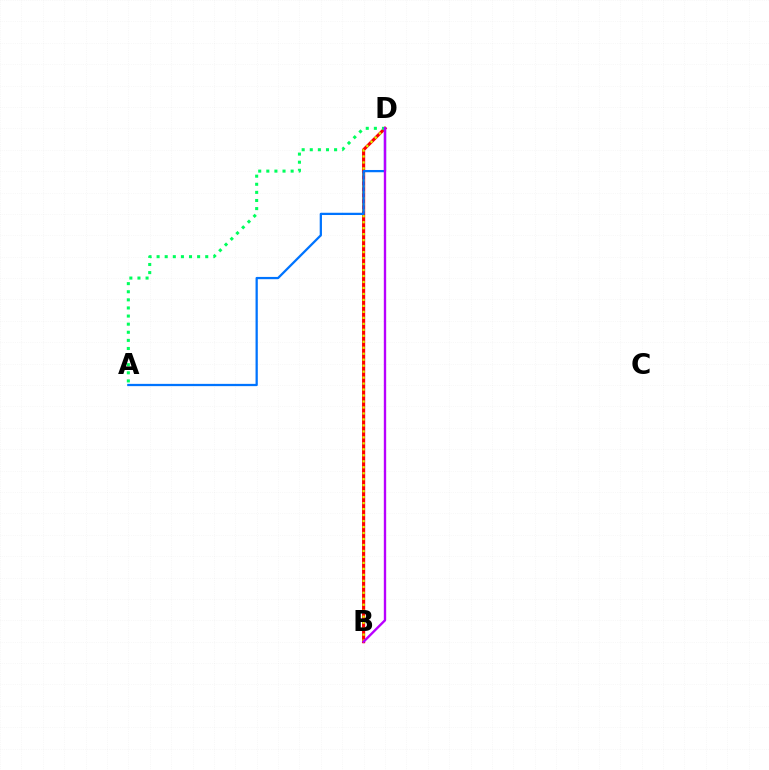{('B', 'D'): [{'color': '#ff0000', 'line_style': 'solid', 'thickness': 2.25}, {'color': '#d1ff00', 'line_style': 'dotted', 'thickness': 1.62}, {'color': '#b900ff', 'line_style': 'solid', 'thickness': 1.71}], ('A', 'D'): [{'color': '#00ff5c', 'line_style': 'dotted', 'thickness': 2.2}, {'color': '#0074ff', 'line_style': 'solid', 'thickness': 1.63}]}